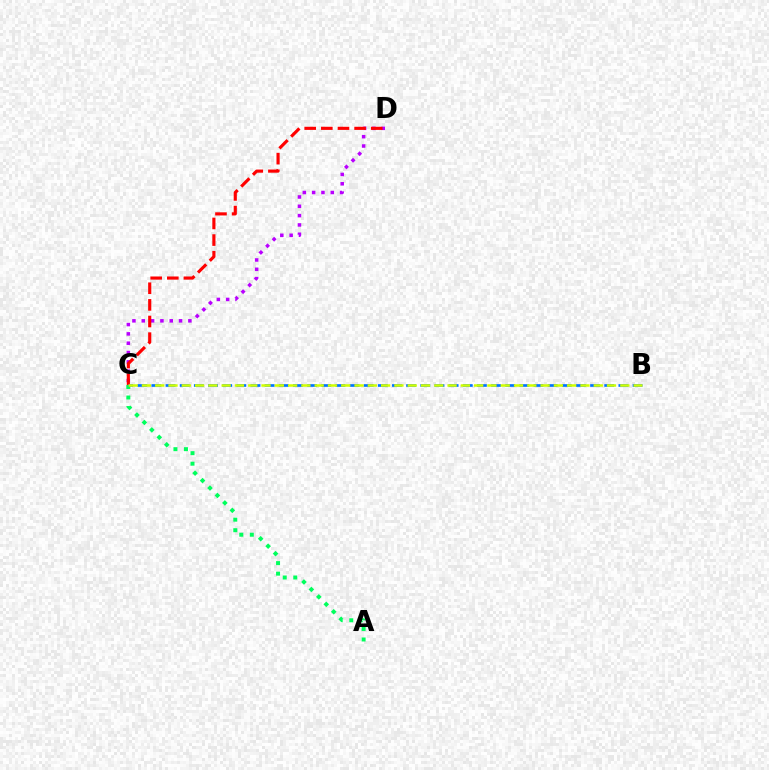{('C', 'D'): [{'color': '#b900ff', 'line_style': 'dotted', 'thickness': 2.53}, {'color': '#ff0000', 'line_style': 'dashed', 'thickness': 2.26}], ('A', 'C'): [{'color': '#00ff5c', 'line_style': 'dotted', 'thickness': 2.86}], ('B', 'C'): [{'color': '#0074ff', 'line_style': 'dashed', 'thickness': 1.92}, {'color': '#d1ff00', 'line_style': 'dashed', 'thickness': 1.81}]}